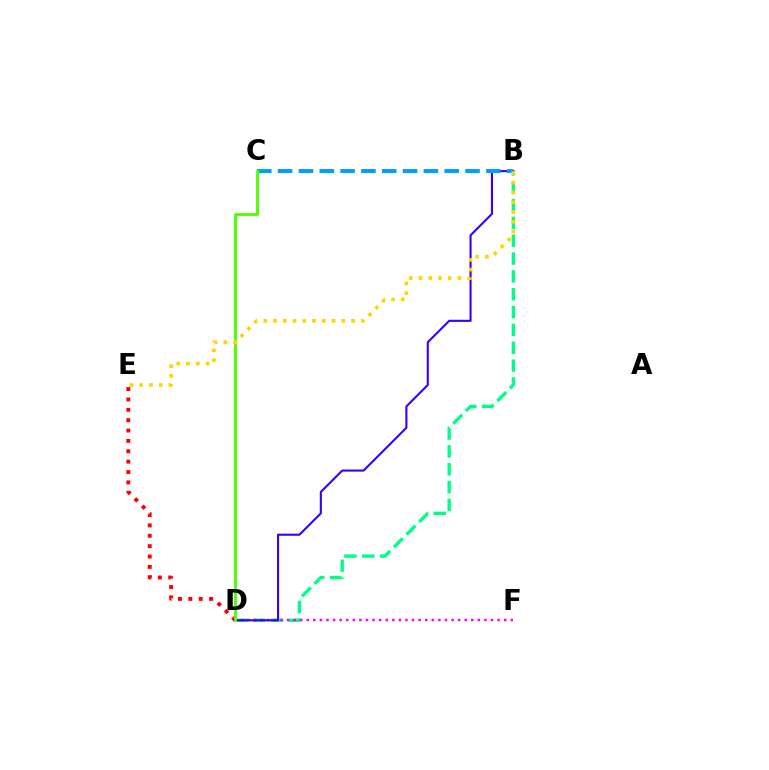{('B', 'D'): [{'color': '#00ff86', 'line_style': 'dashed', 'thickness': 2.42}, {'color': '#3700ff', 'line_style': 'solid', 'thickness': 1.52}], ('D', 'F'): [{'color': '#ff00ed', 'line_style': 'dotted', 'thickness': 1.79}], ('D', 'E'): [{'color': '#ff0000', 'line_style': 'dotted', 'thickness': 2.82}], ('B', 'C'): [{'color': '#009eff', 'line_style': 'dashed', 'thickness': 2.83}], ('C', 'D'): [{'color': '#4fff00', 'line_style': 'solid', 'thickness': 2.06}], ('B', 'E'): [{'color': '#ffd500', 'line_style': 'dotted', 'thickness': 2.65}]}